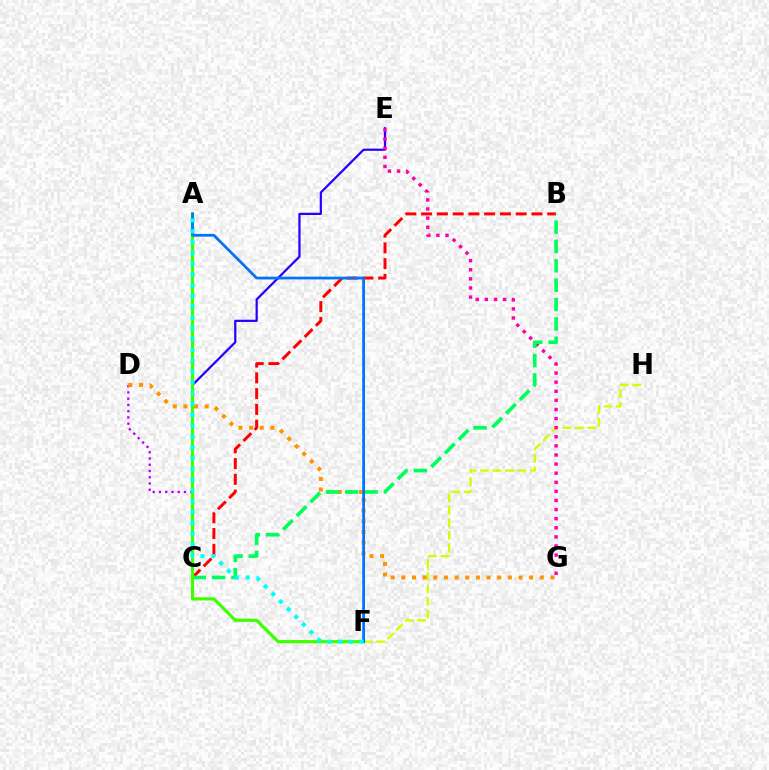{('B', 'C'): [{'color': '#ff0000', 'line_style': 'dashed', 'thickness': 2.14}, {'color': '#00ff5c', 'line_style': 'dashed', 'thickness': 2.63}], ('C', 'D'): [{'color': '#b900ff', 'line_style': 'dotted', 'thickness': 1.7}], ('F', 'H'): [{'color': '#d1ff00', 'line_style': 'dashed', 'thickness': 1.7}], ('D', 'G'): [{'color': '#ff9400', 'line_style': 'dotted', 'thickness': 2.89}], ('C', 'E'): [{'color': '#2500ff', 'line_style': 'solid', 'thickness': 1.6}], ('E', 'G'): [{'color': '#ff00ac', 'line_style': 'dotted', 'thickness': 2.47}], ('A', 'F'): [{'color': '#3dff00', 'line_style': 'solid', 'thickness': 2.27}, {'color': '#0074ff', 'line_style': 'solid', 'thickness': 1.98}, {'color': '#00fff6', 'line_style': 'dotted', 'thickness': 2.94}]}